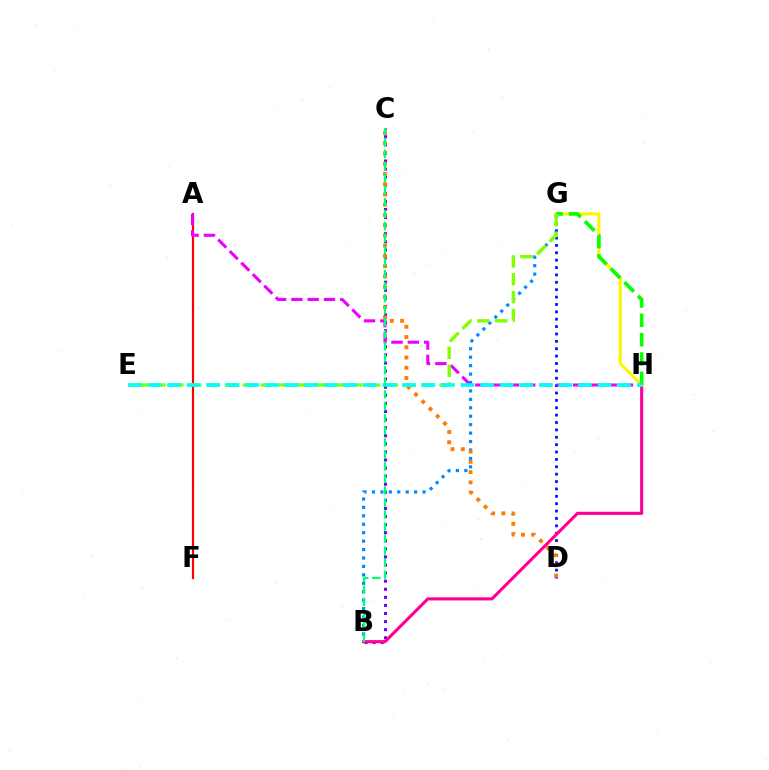{('D', 'G'): [{'color': '#0010ff', 'line_style': 'dotted', 'thickness': 2.01}], ('B', 'C'): [{'color': '#7200ff', 'line_style': 'dotted', 'thickness': 2.2}, {'color': '#00ff74', 'line_style': 'dashed', 'thickness': 1.63}], ('B', 'H'): [{'color': '#ff0094', 'line_style': 'solid', 'thickness': 2.24}], ('A', 'F'): [{'color': '#ff0000', 'line_style': 'solid', 'thickness': 1.57}], ('B', 'G'): [{'color': '#008cff', 'line_style': 'dotted', 'thickness': 2.29}], ('G', 'H'): [{'color': '#fcf500', 'line_style': 'solid', 'thickness': 2.25}, {'color': '#08ff00', 'line_style': 'dashed', 'thickness': 2.62}], ('A', 'H'): [{'color': '#ee00ff', 'line_style': 'dashed', 'thickness': 2.21}], ('C', 'D'): [{'color': '#ff7c00', 'line_style': 'dotted', 'thickness': 2.78}], ('E', 'G'): [{'color': '#84ff00', 'line_style': 'dashed', 'thickness': 2.43}], ('E', 'H'): [{'color': '#00fff6', 'line_style': 'dashed', 'thickness': 2.66}]}